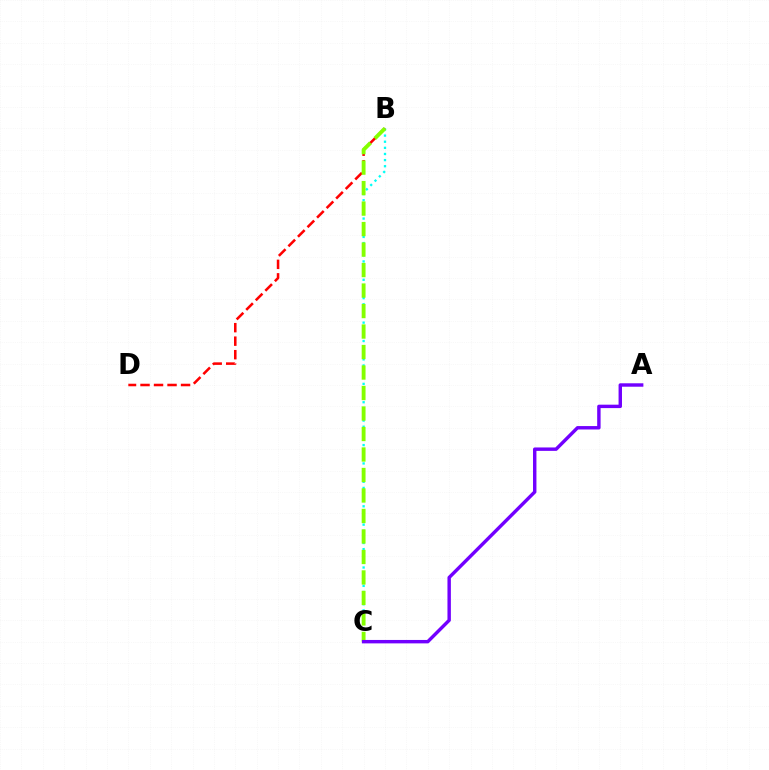{('B', 'C'): [{'color': '#00fff6', 'line_style': 'dotted', 'thickness': 1.66}, {'color': '#84ff00', 'line_style': 'dashed', 'thickness': 2.78}], ('B', 'D'): [{'color': '#ff0000', 'line_style': 'dashed', 'thickness': 1.83}], ('A', 'C'): [{'color': '#7200ff', 'line_style': 'solid', 'thickness': 2.46}]}